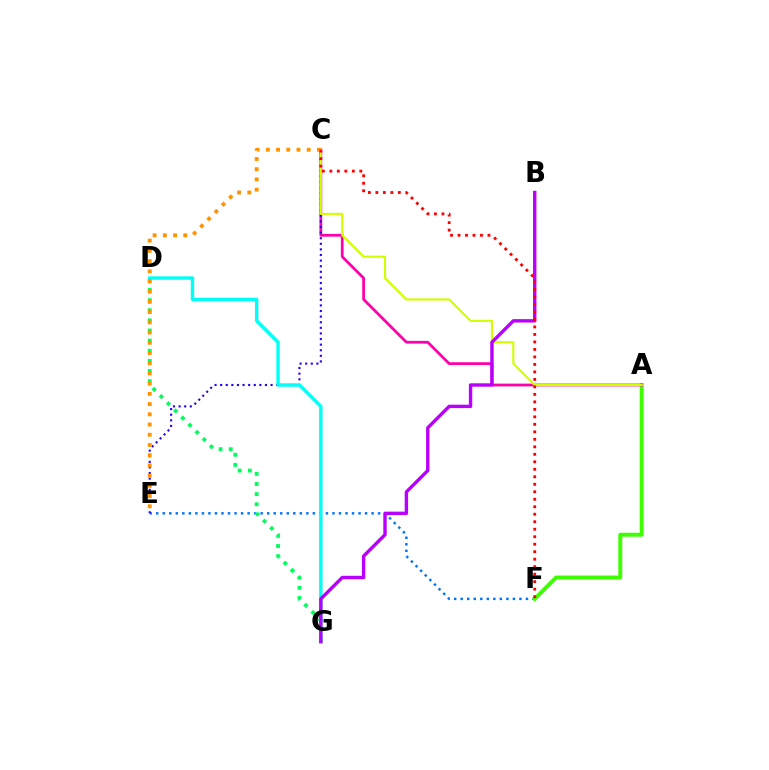{('E', 'F'): [{'color': '#0074ff', 'line_style': 'dotted', 'thickness': 1.77}], ('A', 'F'): [{'color': '#3dff00', 'line_style': 'solid', 'thickness': 2.83}], ('A', 'C'): [{'color': '#ff00ac', 'line_style': 'solid', 'thickness': 1.98}, {'color': '#d1ff00', 'line_style': 'solid', 'thickness': 1.54}], ('D', 'G'): [{'color': '#00ff5c', 'line_style': 'dotted', 'thickness': 2.75}, {'color': '#00fff6', 'line_style': 'solid', 'thickness': 2.45}], ('C', 'E'): [{'color': '#2500ff', 'line_style': 'dotted', 'thickness': 1.52}, {'color': '#ff9400', 'line_style': 'dotted', 'thickness': 2.78}], ('B', 'G'): [{'color': '#b900ff', 'line_style': 'solid', 'thickness': 2.44}], ('C', 'F'): [{'color': '#ff0000', 'line_style': 'dotted', 'thickness': 2.04}]}